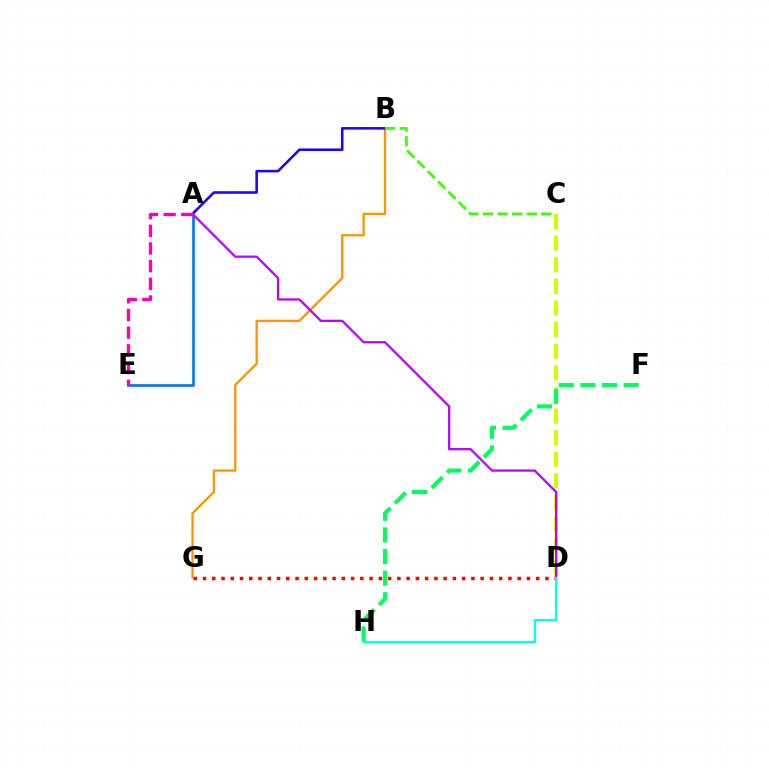{('C', 'D'): [{'color': '#d1ff00', 'line_style': 'dashed', 'thickness': 2.94}], ('F', 'H'): [{'color': '#00ff5c', 'line_style': 'dashed', 'thickness': 2.94}], ('B', 'G'): [{'color': '#ff9400', 'line_style': 'solid', 'thickness': 1.64}], ('A', 'B'): [{'color': '#2500ff', 'line_style': 'solid', 'thickness': 1.85}], ('A', 'E'): [{'color': '#0074ff', 'line_style': 'solid', 'thickness': 1.92}, {'color': '#ff00ac', 'line_style': 'dashed', 'thickness': 2.4}], ('A', 'D'): [{'color': '#b900ff', 'line_style': 'solid', 'thickness': 1.62}], ('D', 'G'): [{'color': '#ff0000', 'line_style': 'dotted', 'thickness': 2.51}], ('D', 'H'): [{'color': '#00fff6', 'line_style': 'solid', 'thickness': 1.61}], ('B', 'C'): [{'color': '#3dff00', 'line_style': 'dashed', 'thickness': 1.98}]}